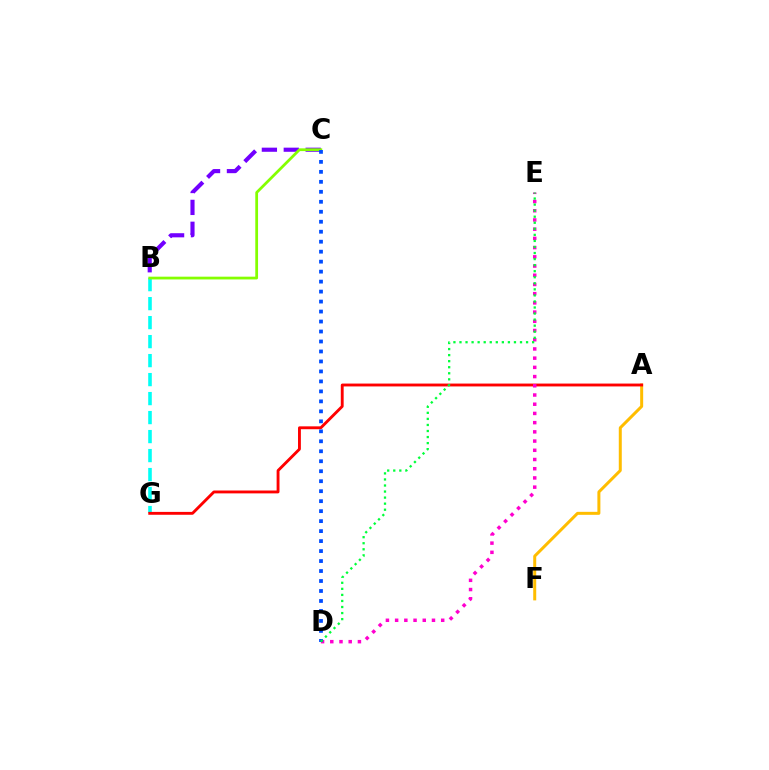{('A', 'F'): [{'color': '#ffbd00', 'line_style': 'solid', 'thickness': 2.16}], ('B', 'C'): [{'color': '#7200ff', 'line_style': 'dashed', 'thickness': 2.98}, {'color': '#84ff00', 'line_style': 'solid', 'thickness': 1.99}], ('B', 'G'): [{'color': '#00fff6', 'line_style': 'dashed', 'thickness': 2.58}], ('A', 'G'): [{'color': '#ff0000', 'line_style': 'solid', 'thickness': 2.07}], ('D', 'E'): [{'color': '#ff00cf', 'line_style': 'dotted', 'thickness': 2.5}, {'color': '#00ff39', 'line_style': 'dotted', 'thickness': 1.64}], ('C', 'D'): [{'color': '#004bff', 'line_style': 'dotted', 'thickness': 2.71}]}